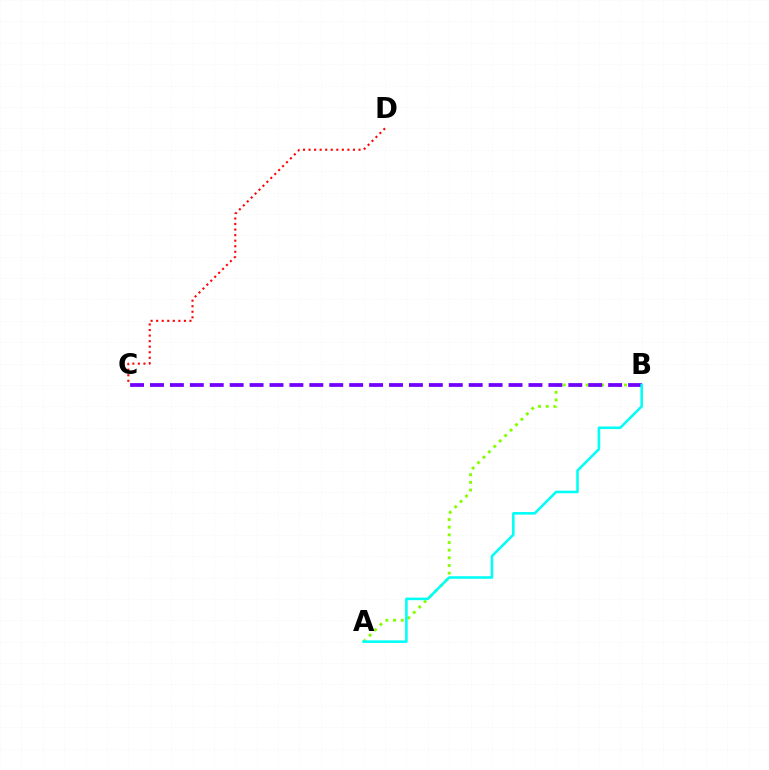{('C', 'D'): [{'color': '#ff0000', 'line_style': 'dotted', 'thickness': 1.51}], ('A', 'B'): [{'color': '#84ff00', 'line_style': 'dotted', 'thickness': 2.08}, {'color': '#00fff6', 'line_style': 'solid', 'thickness': 1.86}], ('B', 'C'): [{'color': '#7200ff', 'line_style': 'dashed', 'thickness': 2.71}]}